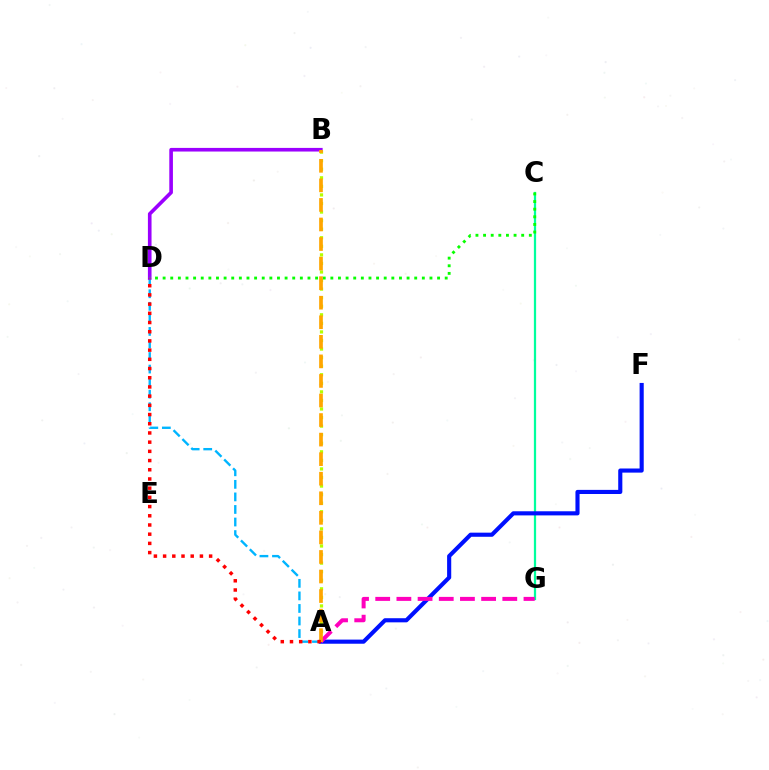{('A', 'D'): [{'color': '#00b5ff', 'line_style': 'dashed', 'thickness': 1.71}, {'color': '#ff0000', 'line_style': 'dotted', 'thickness': 2.5}], ('A', 'B'): [{'color': '#b3ff00', 'line_style': 'dotted', 'thickness': 2.33}, {'color': '#ffa500', 'line_style': 'dashed', 'thickness': 2.66}], ('C', 'G'): [{'color': '#00ff9d', 'line_style': 'solid', 'thickness': 1.61}], ('A', 'F'): [{'color': '#0010ff', 'line_style': 'solid', 'thickness': 2.97}], ('B', 'D'): [{'color': '#9b00ff', 'line_style': 'solid', 'thickness': 2.61}], ('A', 'G'): [{'color': '#ff00bd', 'line_style': 'dashed', 'thickness': 2.88}], ('C', 'D'): [{'color': '#08ff00', 'line_style': 'dotted', 'thickness': 2.07}]}